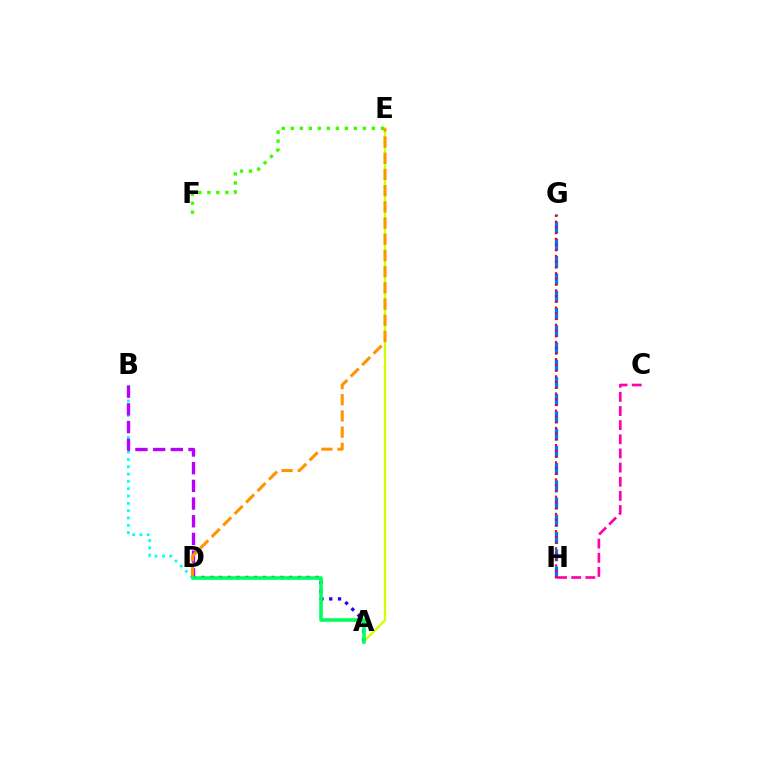{('B', 'D'): [{'color': '#00fff6', 'line_style': 'dotted', 'thickness': 1.99}, {'color': '#b900ff', 'line_style': 'dashed', 'thickness': 2.4}], ('A', 'E'): [{'color': '#d1ff00', 'line_style': 'solid', 'thickness': 1.63}], ('G', 'H'): [{'color': '#0074ff', 'line_style': 'dashed', 'thickness': 2.34}, {'color': '#ff0000', 'line_style': 'dotted', 'thickness': 1.56}], ('A', 'D'): [{'color': '#2500ff', 'line_style': 'dotted', 'thickness': 2.39}, {'color': '#00ff5c', 'line_style': 'solid', 'thickness': 2.57}], ('E', 'F'): [{'color': '#3dff00', 'line_style': 'dotted', 'thickness': 2.45}], ('C', 'H'): [{'color': '#ff00ac', 'line_style': 'dashed', 'thickness': 1.92}], ('D', 'E'): [{'color': '#ff9400', 'line_style': 'dashed', 'thickness': 2.2}]}